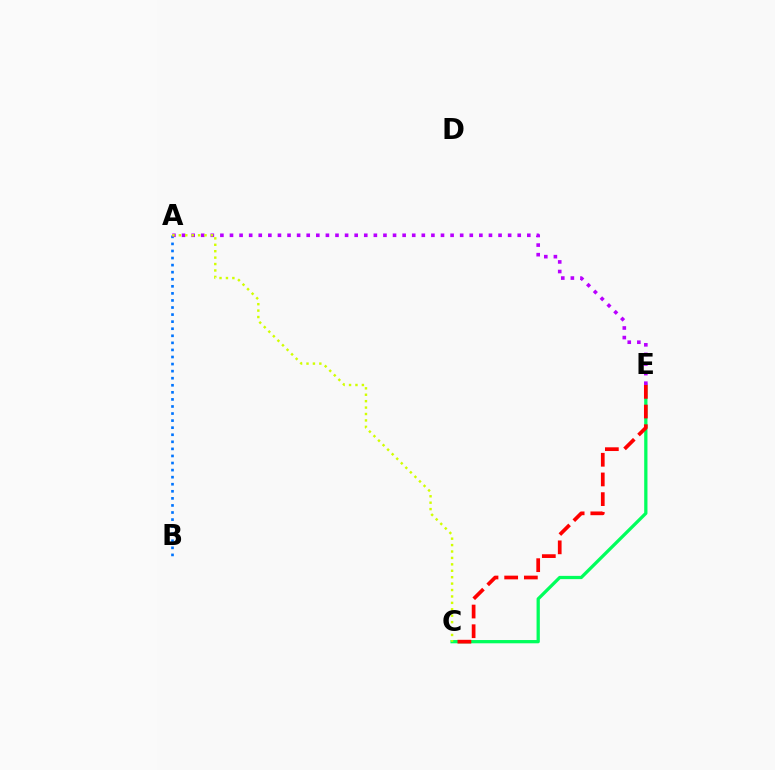{('C', 'E'): [{'color': '#00ff5c', 'line_style': 'solid', 'thickness': 2.35}, {'color': '#ff0000', 'line_style': 'dashed', 'thickness': 2.67}], ('A', 'B'): [{'color': '#0074ff', 'line_style': 'dotted', 'thickness': 1.92}], ('A', 'E'): [{'color': '#b900ff', 'line_style': 'dotted', 'thickness': 2.61}], ('A', 'C'): [{'color': '#d1ff00', 'line_style': 'dotted', 'thickness': 1.74}]}